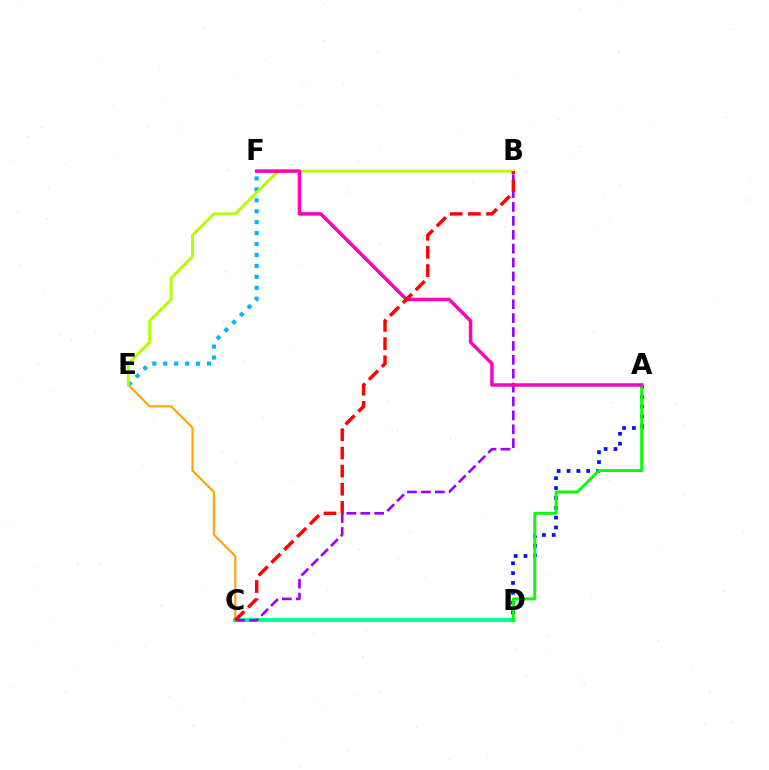{('A', 'D'): [{'color': '#0010ff', 'line_style': 'dotted', 'thickness': 2.68}, {'color': '#08ff00', 'line_style': 'solid', 'thickness': 2.1}], ('C', 'E'): [{'color': '#ffa500', 'line_style': 'solid', 'thickness': 1.54}], ('C', 'D'): [{'color': '#00ff9d', 'line_style': 'solid', 'thickness': 2.88}], ('B', 'C'): [{'color': '#9b00ff', 'line_style': 'dashed', 'thickness': 1.89}, {'color': '#ff0000', 'line_style': 'dashed', 'thickness': 2.47}], ('E', 'F'): [{'color': '#00b5ff', 'line_style': 'dotted', 'thickness': 2.97}], ('B', 'E'): [{'color': '#b3ff00', 'line_style': 'solid', 'thickness': 2.1}], ('A', 'F'): [{'color': '#ff00bd', 'line_style': 'solid', 'thickness': 2.5}]}